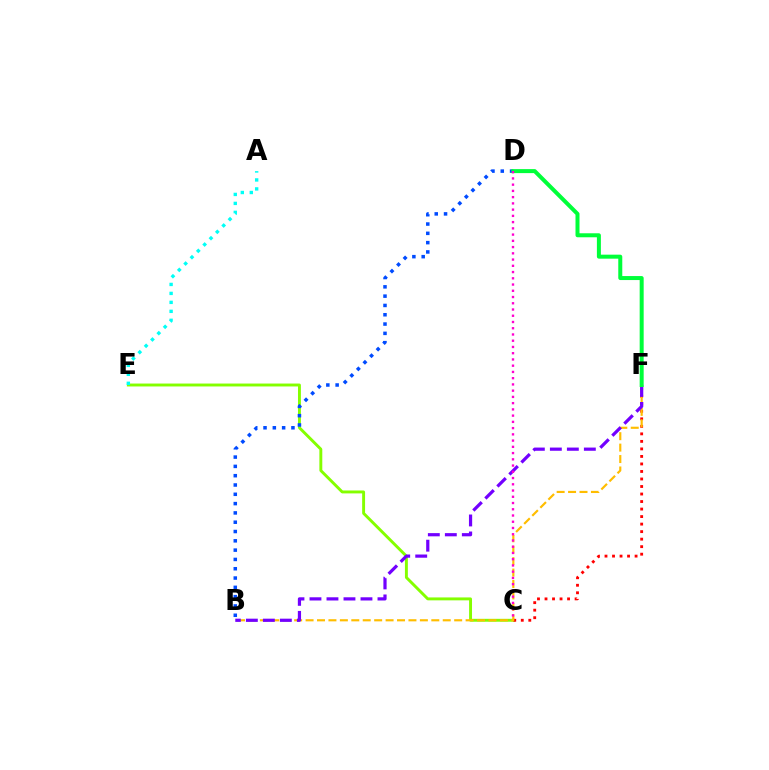{('C', 'E'): [{'color': '#84ff00', 'line_style': 'solid', 'thickness': 2.1}], ('C', 'F'): [{'color': '#ff0000', 'line_style': 'dotted', 'thickness': 2.04}], ('B', 'F'): [{'color': '#ffbd00', 'line_style': 'dashed', 'thickness': 1.55}, {'color': '#7200ff', 'line_style': 'dashed', 'thickness': 2.31}], ('A', 'E'): [{'color': '#00fff6', 'line_style': 'dotted', 'thickness': 2.44}], ('B', 'D'): [{'color': '#004bff', 'line_style': 'dotted', 'thickness': 2.53}], ('D', 'F'): [{'color': '#00ff39', 'line_style': 'solid', 'thickness': 2.88}], ('C', 'D'): [{'color': '#ff00cf', 'line_style': 'dotted', 'thickness': 1.7}]}